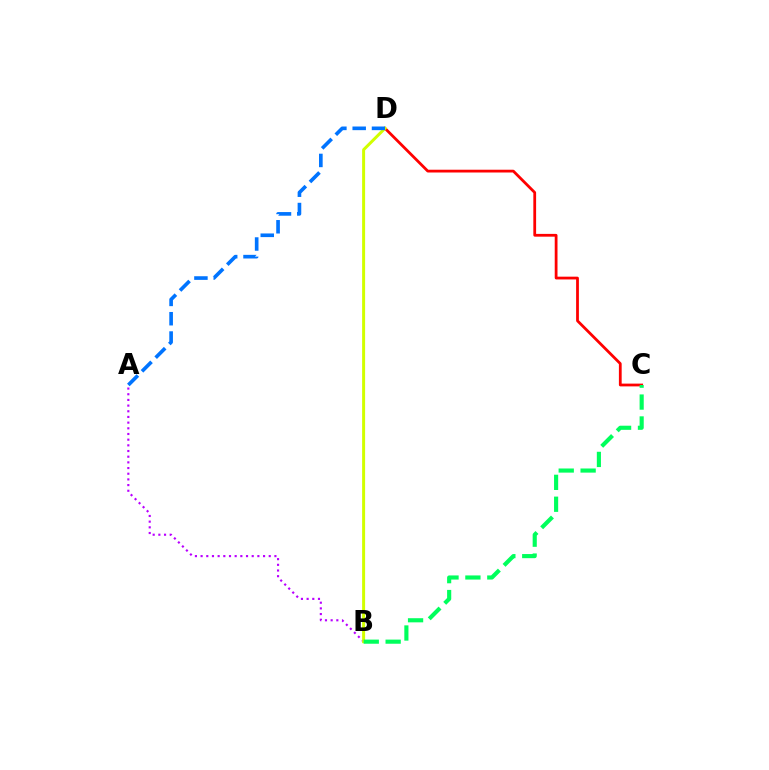{('A', 'B'): [{'color': '#b900ff', 'line_style': 'dotted', 'thickness': 1.54}], ('C', 'D'): [{'color': '#ff0000', 'line_style': 'solid', 'thickness': 2.0}], ('B', 'D'): [{'color': '#d1ff00', 'line_style': 'solid', 'thickness': 2.15}], ('B', 'C'): [{'color': '#00ff5c', 'line_style': 'dashed', 'thickness': 2.98}], ('A', 'D'): [{'color': '#0074ff', 'line_style': 'dashed', 'thickness': 2.62}]}